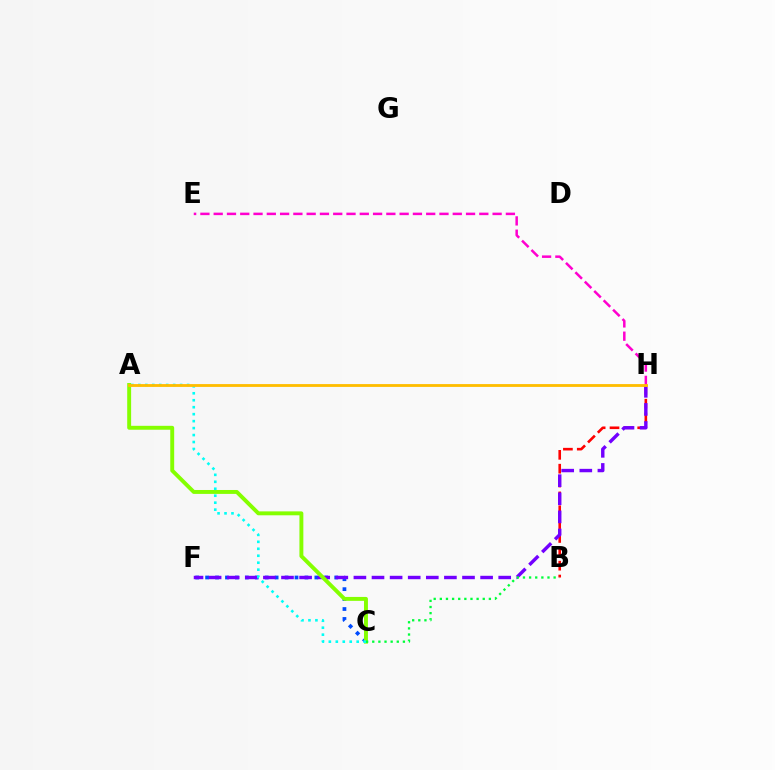{('B', 'H'): [{'color': '#ff0000', 'line_style': 'dashed', 'thickness': 1.88}], ('C', 'F'): [{'color': '#004bff', 'line_style': 'dotted', 'thickness': 2.7}], ('F', 'H'): [{'color': '#7200ff', 'line_style': 'dashed', 'thickness': 2.46}], ('A', 'C'): [{'color': '#84ff00', 'line_style': 'solid', 'thickness': 2.82}, {'color': '#00fff6', 'line_style': 'dotted', 'thickness': 1.89}], ('E', 'H'): [{'color': '#ff00cf', 'line_style': 'dashed', 'thickness': 1.8}], ('A', 'H'): [{'color': '#ffbd00', 'line_style': 'solid', 'thickness': 2.04}], ('B', 'C'): [{'color': '#00ff39', 'line_style': 'dotted', 'thickness': 1.67}]}